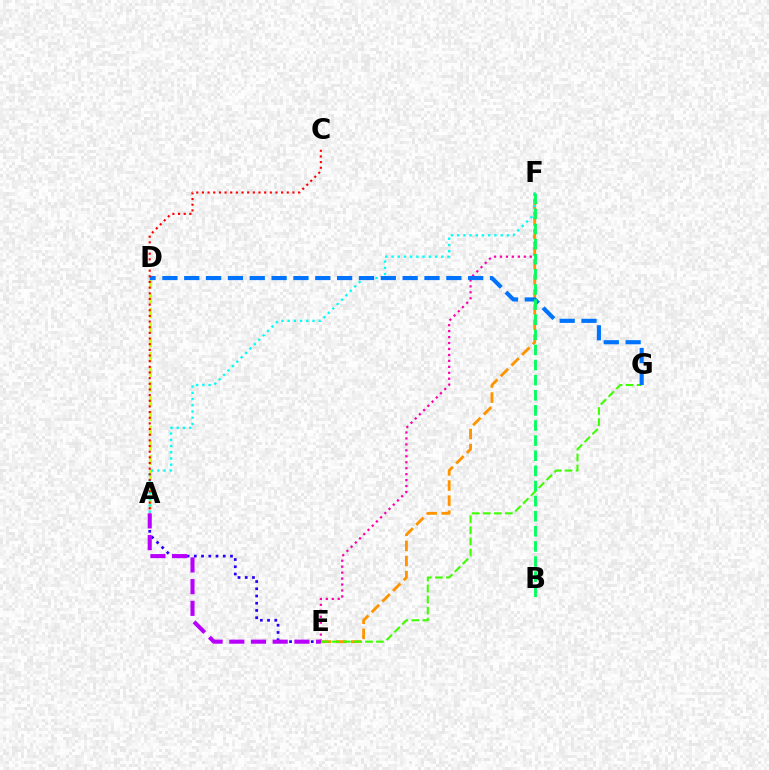{('E', 'F'): [{'color': '#ff00ac', 'line_style': 'dotted', 'thickness': 1.62}, {'color': '#ff9400', 'line_style': 'dashed', 'thickness': 2.05}], ('A', 'D'): [{'color': '#d1ff00', 'line_style': 'dashed', 'thickness': 2.0}], ('A', 'E'): [{'color': '#2500ff', 'line_style': 'dotted', 'thickness': 1.96}, {'color': '#b900ff', 'line_style': 'dashed', 'thickness': 2.95}], ('E', 'G'): [{'color': '#3dff00', 'line_style': 'dashed', 'thickness': 1.5}], ('A', 'F'): [{'color': '#00fff6', 'line_style': 'dotted', 'thickness': 1.69}], ('D', 'G'): [{'color': '#0074ff', 'line_style': 'dashed', 'thickness': 2.97}], ('A', 'C'): [{'color': '#ff0000', 'line_style': 'dotted', 'thickness': 1.54}], ('B', 'F'): [{'color': '#00ff5c', 'line_style': 'dashed', 'thickness': 2.05}]}